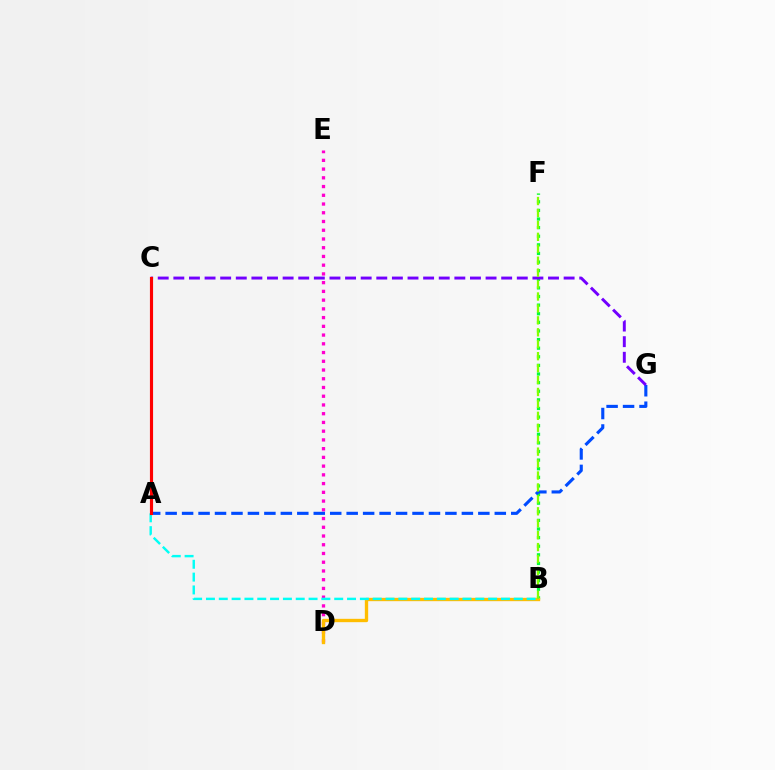{('D', 'E'): [{'color': '#ff00cf', 'line_style': 'dotted', 'thickness': 2.37}], ('B', 'F'): [{'color': '#00ff39', 'line_style': 'dotted', 'thickness': 2.34}, {'color': '#84ff00', 'line_style': 'dashed', 'thickness': 1.62}], ('B', 'D'): [{'color': '#ffbd00', 'line_style': 'solid', 'thickness': 2.41}], ('A', 'B'): [{'color': '#00fff6', 'line_style': 'dashed', 'thickness': 1.74}], ('A', 'G'): [{'color': '#004bff', 'line_style': 'dashed', 'thickness': 2.24}], ('C', 'G'): [{'color': '#7200ff', 'line_style': 'dashed', 'thickness': 2.12}], ('A', 'C'): [{'color': '#ff0000', 'line_style': 'solid', 'thickness': 2.26}]}